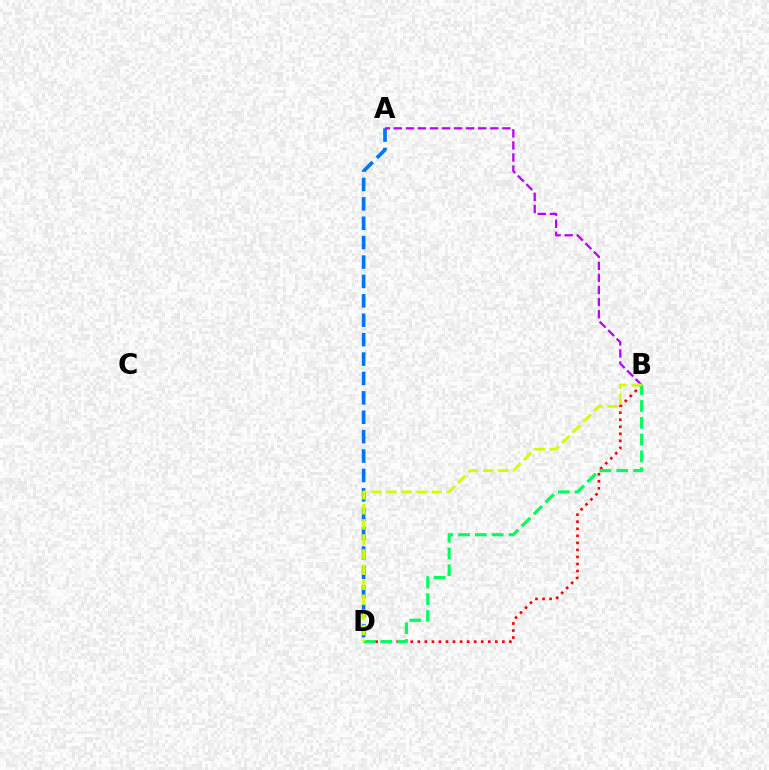{('A', 'D'): [{'color': '#0074ff', 'line_style': 'dashed', 'thickness': 2.64}], ('B', 'D'): [{'color': '#ff0000', 'line_style': 'dotted', 'thickness': 1.91}, {'color': '#00ff5c', 'line_style': 'dashed', 'thickness': 2.28}, {'color': '#d1ff00', 'line_style': 'dashed', 'thickness': 2.05}], ('A', 'B'): [{'color': '#b900ff', 'line_style': 'dashed', 'thickness': 1.64}]}